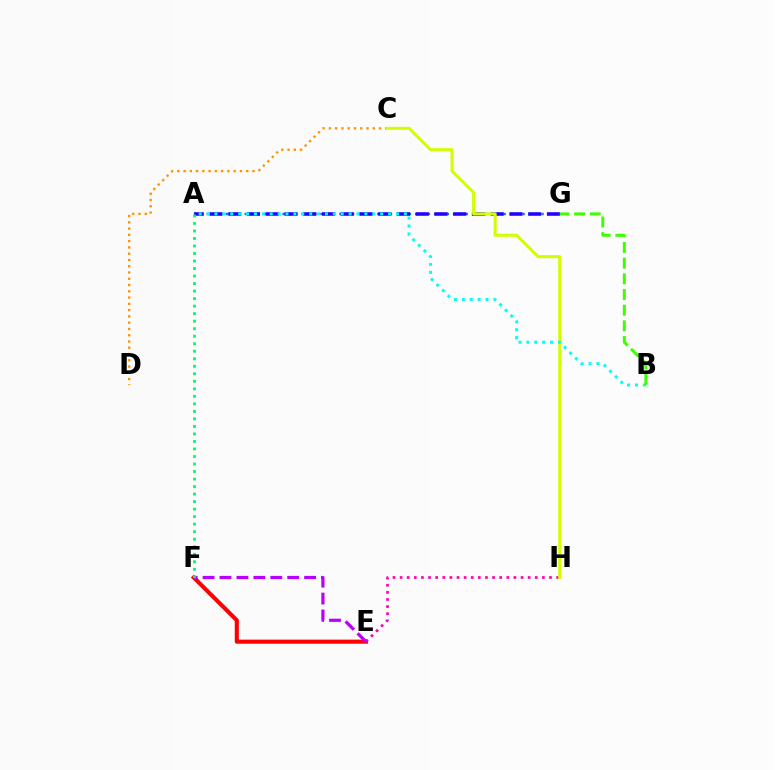{('A', 'G'): [{'color': '#0074ff', 'line_style': 'dotted', 'thickness': 1.72}, {'color': '#2500ff', 'line_style': 'dashed', 'thickness': 2.55}], ('E', 'F'): [{'color': '#ff0000', 'line_style': 'solid', 'thickness': 2.94}, {'color': '#b900ff', 'line_style': 'dashed', 'thickness': 2.3}], ('E', 'H'): [{'color': '#ff00ac', 'line_style': 'dotted', 'thickness': 1.93}], ('A', 'F'): [{'color': '#00ff5c', 'line_style': 'dotted', 'thickness': 2.04}], ('C', 'D'): [{'color': '#ff9400', 'line_style': 'dotted', 'thickness': 1.7}], ('C', 'H'): [{'color': '#d1ff00', 'line_style': 'solid', 'thickness': 2.19}], ('A', 'B'): [{'color': '#00fff6', 'line_style': 'dotted', 'thickness': 2.14}], ('B', 'G'): [{'color': '#3dff00', 'line_style': 'dashed', 'thickness': 2.13}]}